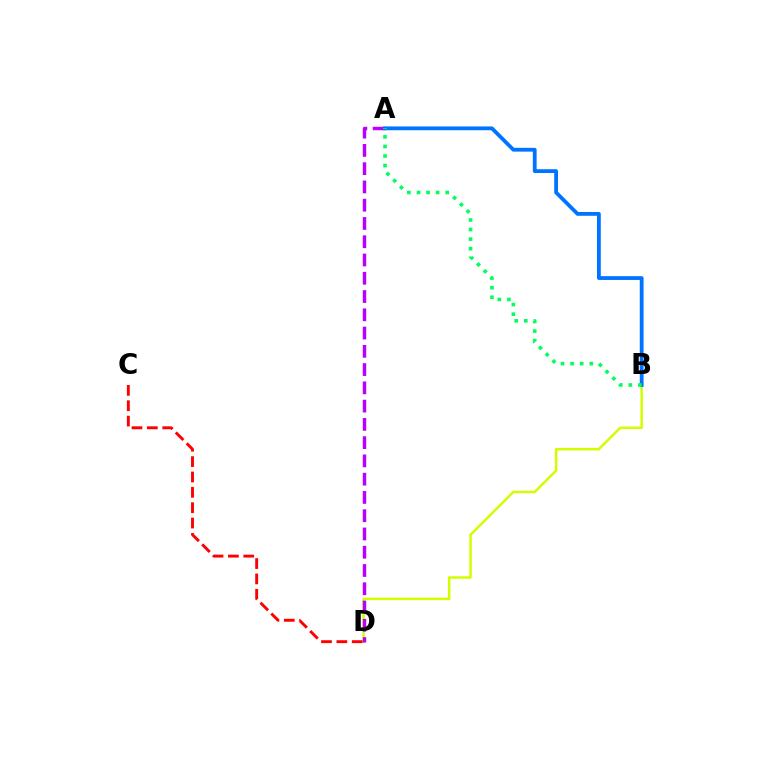{('B', 'D'): [{'color': '#d1ff00', 'line_style': 'solid', 'thickness': 1.8}], ('A', 'D'): [{'color': '#b900ff', 'line_style': 'dashed', 'thickness': 2.48}], ('C', 'D'): [{'color': '#ff0000', 'line_style': 'dashed', 'thickness': 2.09}], ('A', 'B'): [{'color': '#0074ff', 'line_style': 'solid', 'thickness': 2.73}, {'color': '#00ff5c', 'line_style': 'dotted', 'thickness': 2.6}]}